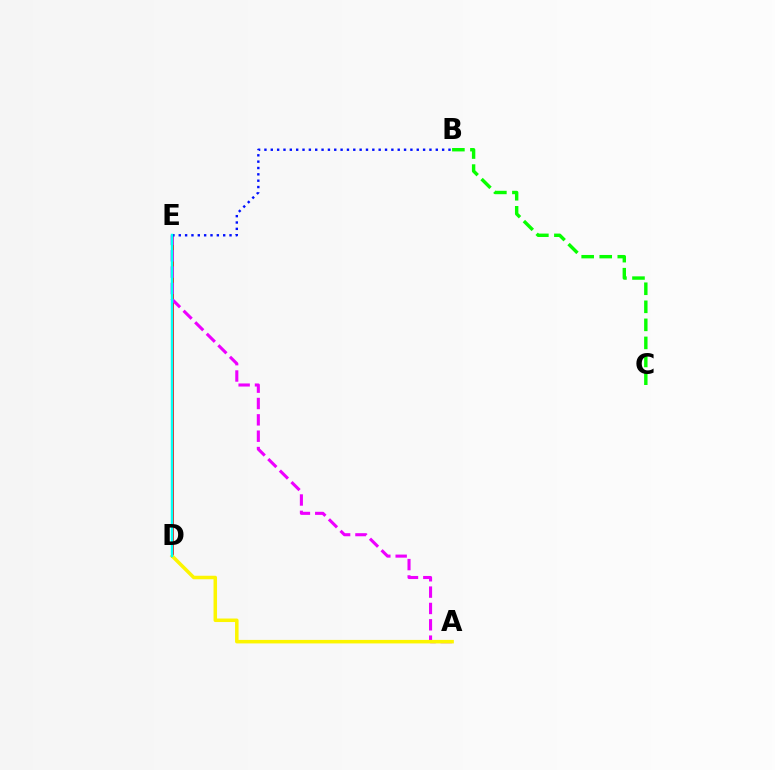{('D', 'E'): [{'color': '#ff0000', 'line_style': 'solid', 'thickness': 2.0}, {'color': '#00fff6', 'line_style': 'solid', 'thickness': 1.76}], ('B', 'C'): [{'color': '#08ff00', 'line_style': 'dashed', 'thickness': 2.45}], ('A', 'E'): [{'color': '#ee00ff', 'line_style': 'dashed', 'thickness': 2.22}], ('B', 'E'): [{'color': '#0010ff', 'line_style': 'dotted', 'thickness': 1.72}], ('A', 'D'): [{'color': '#fcf500', 'line_style': 'solid', 'thickness': 2.53}]}